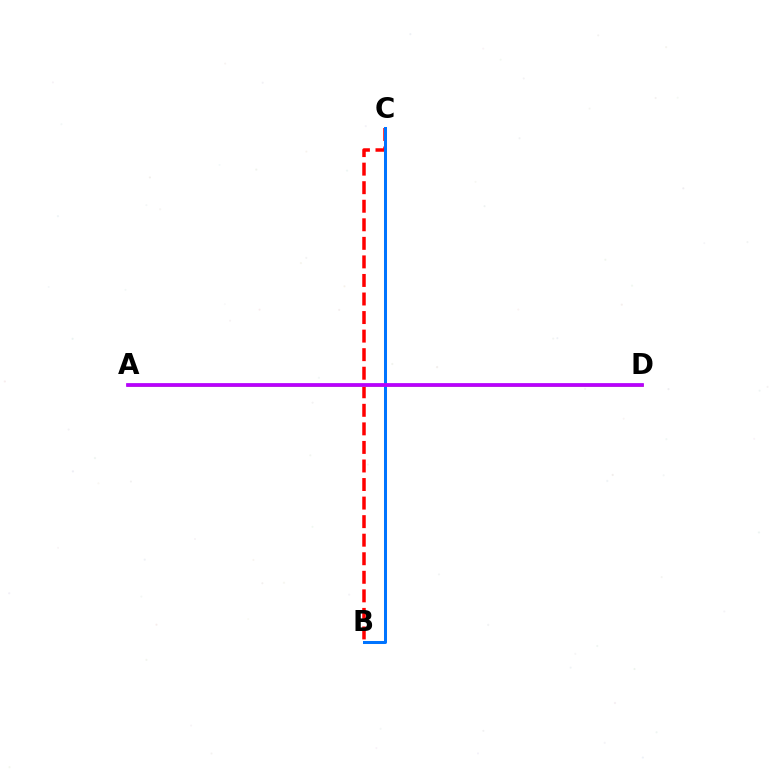{('B', 'C'): [{'color': '#ff0000', 'line_style': 'dashed', 'thickness': 2.52}, {'color': '#0074ff', 'line_style': 'solid', 'thickness': 2.17}], ('A', 'D'): [{'color': '#d1ff00', 'line_style': 'solid', 'thickness': 1.9}, {'color': '#00ff5c', 'line_style': 'solid', 'thickness': 1.79}, {'color': '#b900ff', 'line_style': 'solid', 'thickness': 2.69}]}